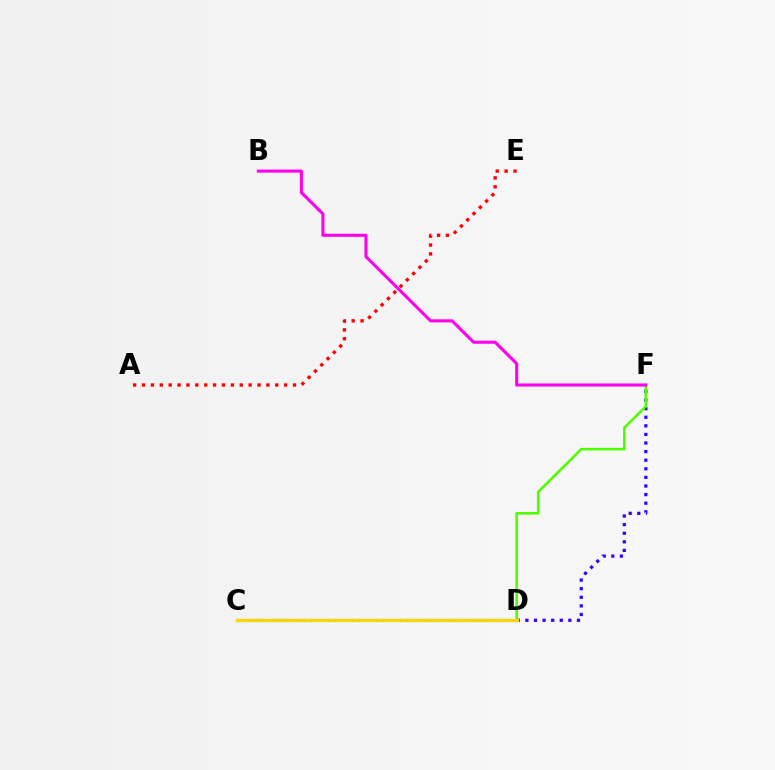{('D', 'F'): [{'color': '#3700ff', 'line_style': 'dotted', 'thickness': 2.34}, {'color': '#4fff00', 'line_style': 'solid', 'thickness': 1.86}], ('C', 'D'): [{'color': '#009eff', 'line_style': 'solid', 'thickness': 2.22}, {'color': '#00ff86', 'line_style': 'dotted', 'thickness': 1.64}, {'color': '#ffd500', 'line_style': 'solid', 'thickness': 2.3}], ('A', 'E'): [{'color': '#ff0000', 'line_style': 'dotted', 'thickness': 2.41}], ('B', 'F'): [{'color': '#ff00ed', 'line_style': 'solid', 'thickness': 2.21}]}